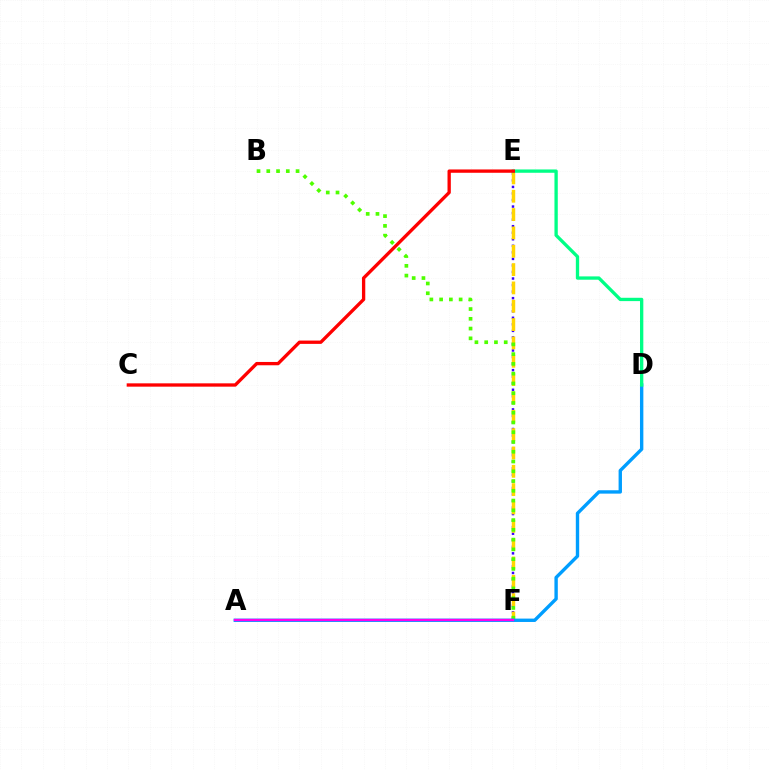{('E', 'F'): [{'color': '#3700ff', 'line_style': 'dotted', 'thickness': 1.78}, {'color': '#ffd500', 'line_style': 'dashed', 'thickness': 2.49}], ('B', 'F'): [{'color': '#4fff00', 'line_style': 'dotted', 'thickness': 2.65}], ('A', 'D'): [{'color': '#009eff', 'line_style': 'solid', 'thickness': 2.43}], ('D', 'E'): [{'color': '#00ff86', 'line_style': 'solid', 'thickness': 2.39}], ('A', 'F'): [{'color': '#ff00ed', 'line_style': 'solid', 'thickness': 1.68}], ('C', 'E'): [{'color': '#ff0000', 'line_style': 'solid', 'thickness': 2.39}]}